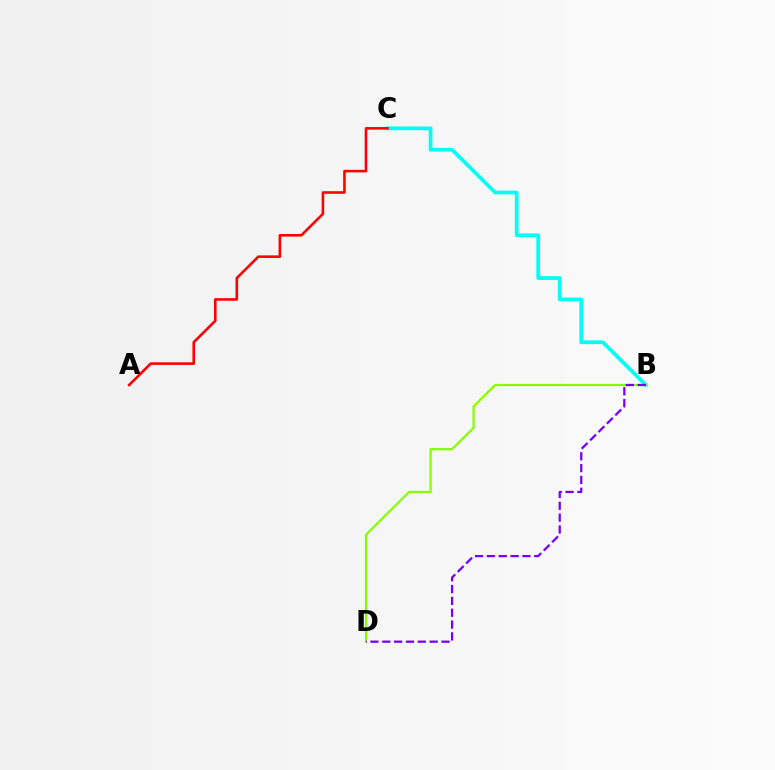{('B', 'C'): [{'color': '#00fff6', 'line_style': 'solid', 'thickness': 2.69}], ('B', 'D'): [{'color': '#84ff00', 'line_style': 'solid', 'thickness': 1.6}, {'color': '#7200ff', 'line_style': 'dashed', 'thickness': 1.61}], ('A', 'C'): [{'color': '#ff0000', 'line_style': 'solid', 'thickness': 1.87}]}